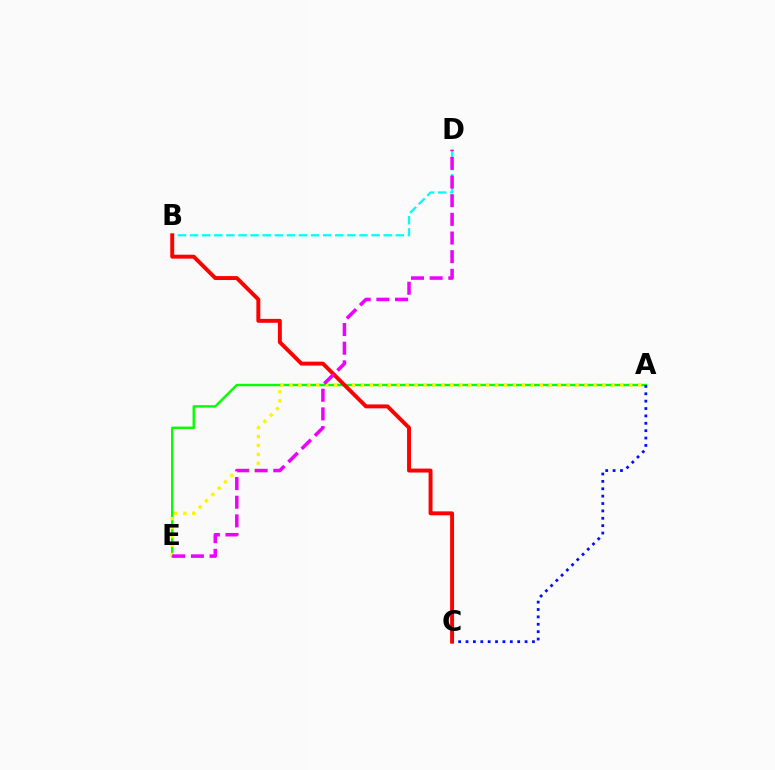{('A', 'E'): [{'color': '#08ff00', 'line_style': 'solid', 'thickness': 1.74}, {'color': '#fcf500', 'line_style': 'dotted', 'thickness': 2.43}], ('A', 'C'): [{'color': '#0010ff', 'line_style': 'dotted', 'thickness': 2.01}], ('B', 'D'): [{'color': '#00fff6', 'line_style': 'dashed', 'thickness': 1.64}], ('B', 'C'): [{'color': '#ff0000', 'line_style': 'solid', 'thickness': 2.83}], ('D', 'E'): [{'color': '#ee00ff', 'line_style': 'dashed', 'thickness': 2.54}]}